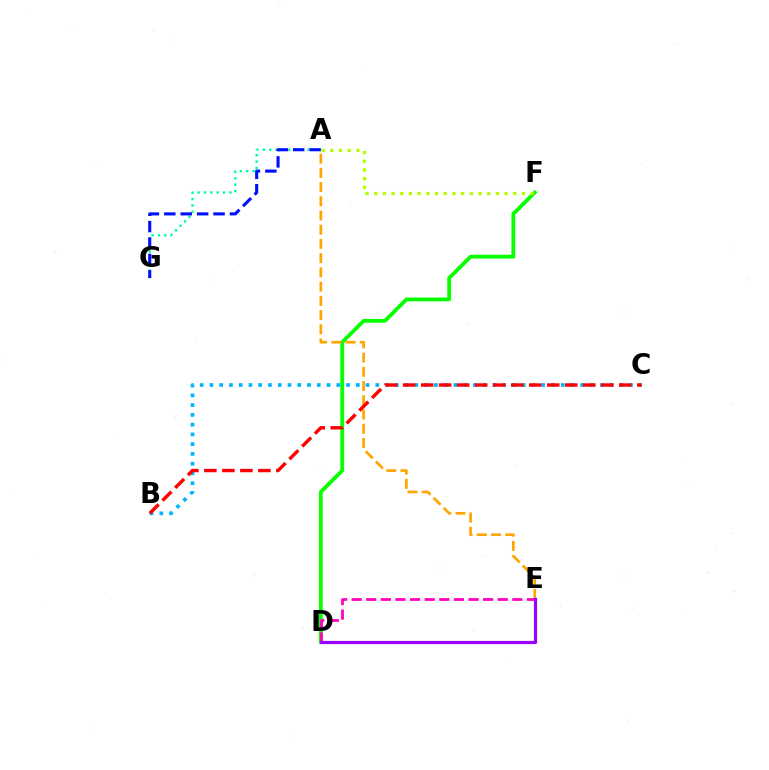{('D', 'F'): [{'color': '#08ff00', 'line_style': 'solid', 'thickness': 2.74}], ('A', 'G'): [{'color': '#00ff9d', 'line_style': 'dotted', 'thickness': 1.73}, {'color': '#0010ff', 'line_style': 'dashed', 'thickness': 2.23}], ('A', 'E'): [{'color': '#ffa500', 'line_style': 'dashed', 'thickness': 1.93}], ('D', 'E'): [{'color': '#ff00bd', 'line_style': 'dashed', 'thickness': 1.98}, {'color': '#9b00ff', 'line_style': 'solid', 'thickness': 2.29}], ('B', 'C'): [{'color': '#00b5ff', 'line_style': 'dotted', 'thickness': 2.65}, {'color': '#ff0000', 'line_style': 'dashed', 'thickness': 2.45}], ('A', 'F'): [{'color': '#b3ff00', 'line_style': 'dotted', 'thickness': 2.36}]}